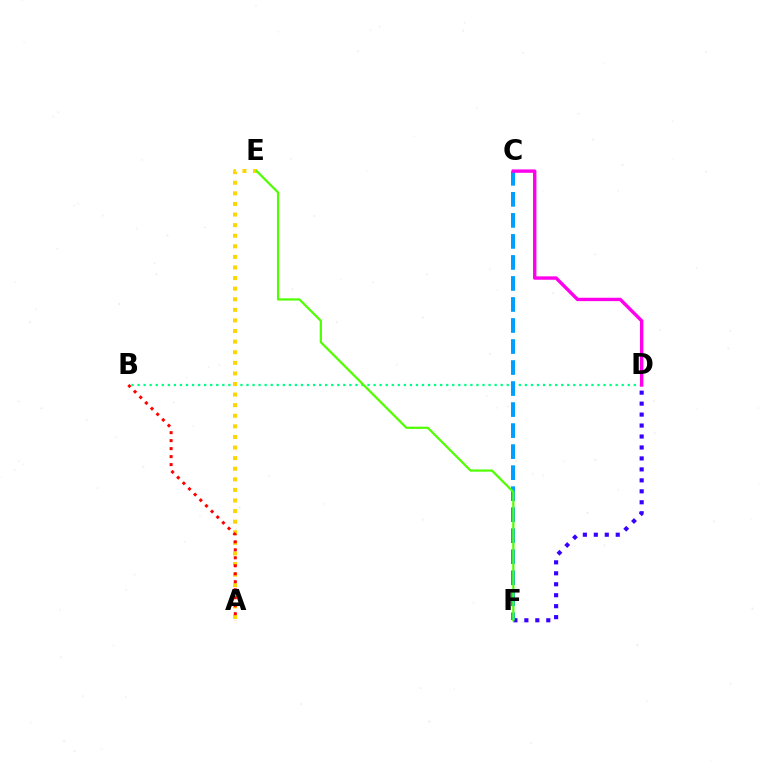{('B', 'D'): [{'color': '#00ff86', 'line_style': 'dotted', 'thickness': 1.64}], ('D', 'F'): [{'color': '#3700ff', 'line_style': 'dotted', 'thickness': 2.98}], ('C', 'F'): [{'color': '#009eff', 'line_style': 'dashed', 'thickness': 2.86}], ('A', 'E'): [{'color': '#ffd500', 'line_style': 'dotted', 'thickness': 2.88}], ('E', 'F'): [{'color': '#4fff00', 'line_style': 'solid', 'thickness': 1.6}], ('A', 'B'): [{'color': '#ff0000', 'line_style': 'dotted', 'thickness': 2.17}], ('C', 'D'): [{'color': '#ff00ed', 'line_style': 'solid', 'thickness': 2.44}]}